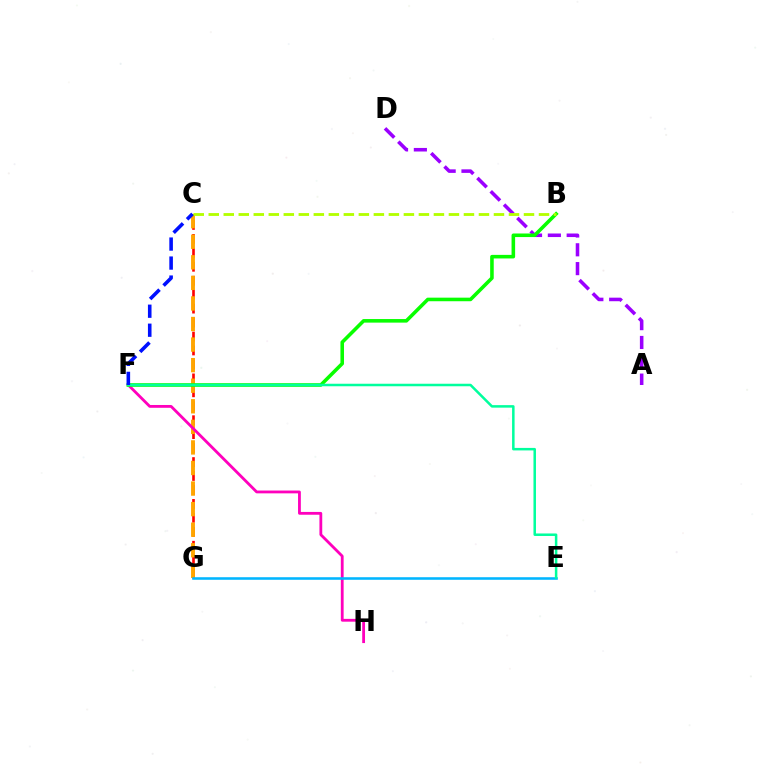{('A', 'D'): [{'color': '#9b00ff', 'line_style': 'dashed', 'thickness': 2.56}], ('C', 'G'): [{'color': '#ff0000', 'line_style': 'dashed', 'thickness': 1.89}, {'color': '#ffa500', 'line_style': 'dashed', 'thickness': 2.79}], ('F', 'H'): [{'color': '#ff00bd', 'line_style': 'solid', 'thickness': 2.02}], ('E', 'G'): [{'color': '#00b5ff', 'line_style': 'solid', 'thickness': 1.85}], ('B', 'F'): [{'color': '#08ff00', 'line_style': 'solid', 'thickness': 2.57}], ('B', 'C'): [{'color': '#b3ff00', 'line_style': 'dashed', 'thickness': 2.04}], ('E', 'F'): [{'color': '#00ff9d', 'line_style': 'solid', 'thickness': 1.81}], ('C', 'F'): [{'color': '#0010ff', 'line_style': 'dashed', 'thickness': 2.58}]}